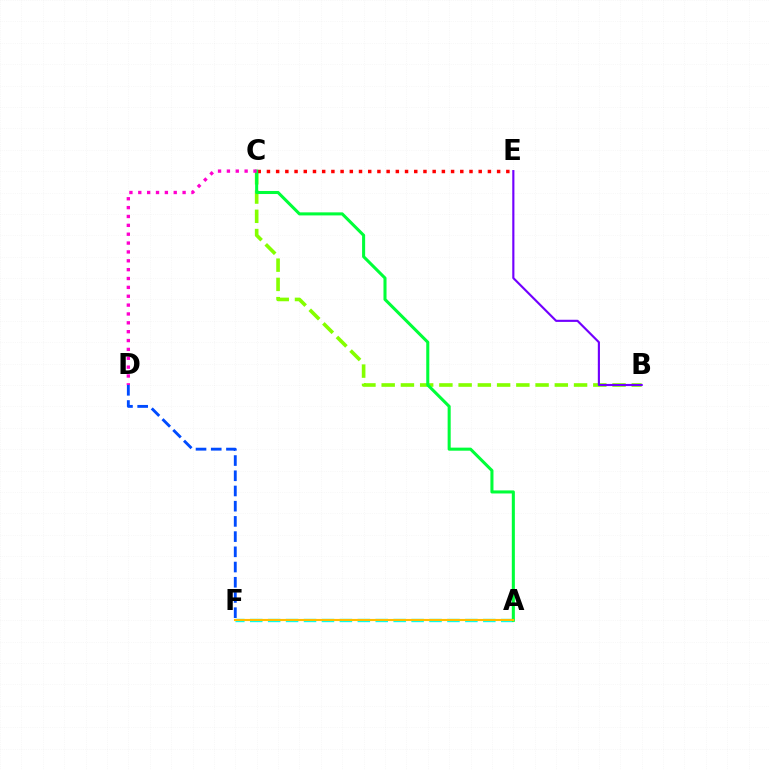{('D', 'F'): [{'color': '#004bff', 'line_style': 'dashed', 'thickness': 2.07}], ('B', 'C'): [{'color': '#84ff00', 'line_style': 'dashed', 'thickness': 2.61}], ('C', 'E'): [{'color': '#ff0000', 'line_style': 'dotted', 'thickness': 2.5}], ('A', 'F'): [{'color': '#00fff6', 'line_style': 'dashed', 'thickness': 2.44}, {'color': '#ffbd00', 'line_style': 'solid', 'thickness': 1.54}], ('A', 'C'): [{'color': '#00ff39', 'line_style': 'solid', 'thickness': 2.2}], ('C', 'D'): [{'color': '#ff00cf', 'line_style': 'dotted', 'thickness': 2.41}], ('B', 'E'): [{'color': '#7200ff', 'line_style': 'solid', 'thickness': 1.54}]}